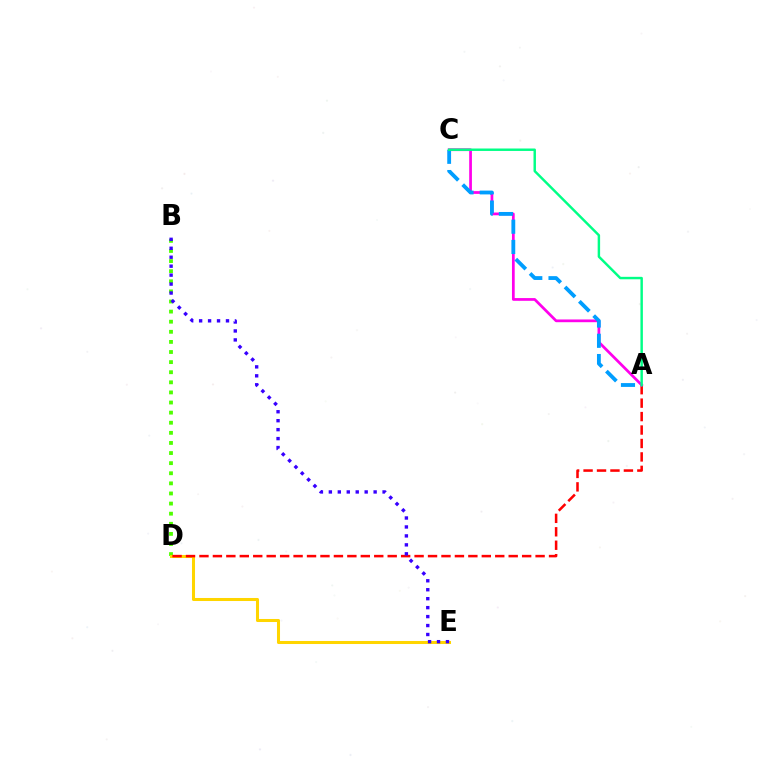{('B', 'D'): [{'color': '#4fff00', 'line_style': 'dotted', 'thickness': 2.75}], ('D', 'E'): [{'color': '#ffd500', 'line_style': 'solid', 'thickness': 2.19}], ('A', 'D'): [{'color': '#ff0000', 'line_style': 'dashed', 'thickness': 1.83}], ('B', 'E'): [{'color': '#3700ff', 'line_style': 'dotted', 'thickness': 2.43}], ('A', 'C'): [{'color': '#ff00ed', 'line_style': 'solid', 'thickness': 1.97}, {'color': '#009eff', 'line_style': 'dashed', 'thickness': 2.75}, {'color': '#00ff86', 'line_style': 'solid', 'thickness': 1.76}]}